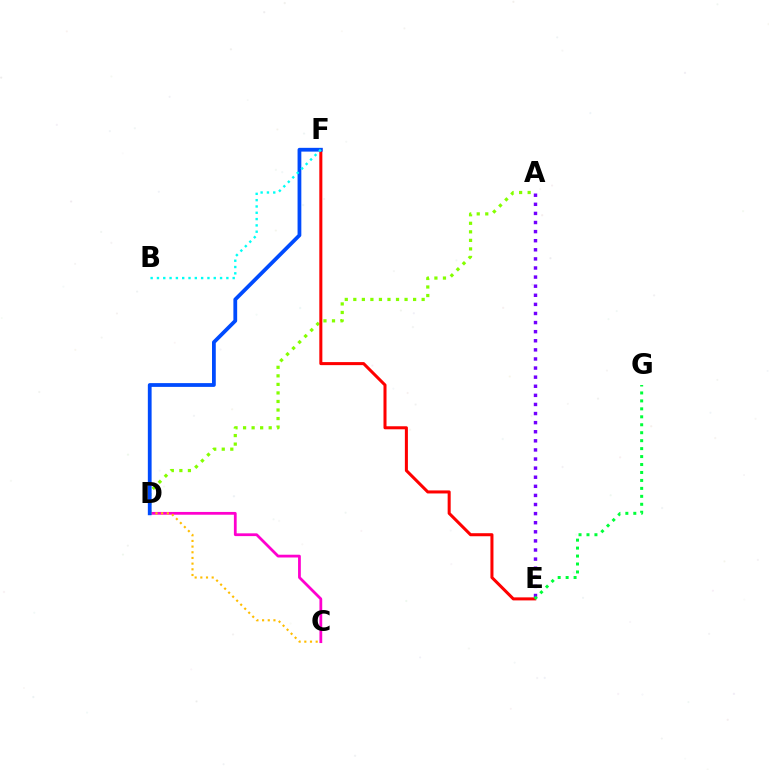{('A', 'E'): [{'color': '#7200ff', 'line_style': 'dotted', 'thickness': 2.47}], ('A', 'D'): [{'color': '#84ff00', 'line_style': 'dotted', 'thickness': 2.32}], ('C', 'D'): [{'color': '#ff00cf', 'line_style': 'solid', 'thickness': 2.0}, {'color': '#ffbd00', 'line_style': 'dotted', 'thickness': 1.54}], ('E', 'F'): [{'color': '#ff0000', 'line_style': 'solid', 'thickness': 2.18}], ('E', 'G'): [{'color': '#00ff39', 'line_style': 'dotted', 'thickness': 2.16}], ('D', 'F'): [{'color': '#004bff', 'line_style': 'solid', 'thickness': 2.72}], ('B', 'F'): [{'color': '#00fff6', 'line_style': 'dotted', 'thickness': 1.71}]}